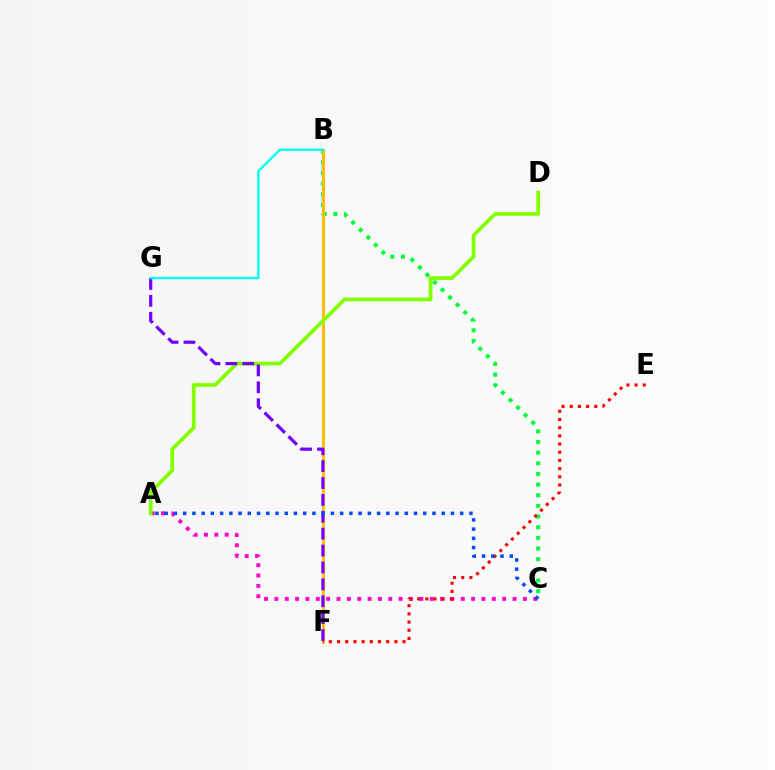{('B', 'C'): [{'color': '#00ff39', 'line_style': 'dotted', 'thickness': 2.9}], ('A', 'C'): [{'color': '#ff00cf', 'line_style': 'dotted', 'thickness': 2.81}, {'color': '#004bff', 'line_style': 'dotted', 'thickness': 2.51}], ('B', 'F'): [{'color': '#ffbd00', 'line_style': 'solid', 'thickness': 2.1}], ('A', 'D'): [{'color': '#84ff00', 'line_style': 'solid', 'thickness': 2.69}], ('F', 'G'): [{'color': '#7200ff', 'line_style': 'dashed', 'thickness': 2.29}], ('E', 'F'): [{'color': '#ff0000', 'line_style': 'dotted', 'thickness': 2.23}], ('B', 'G'): [{'color': '#00fff6', 'line_style': 'solid', 'thickness': 1.71}]}